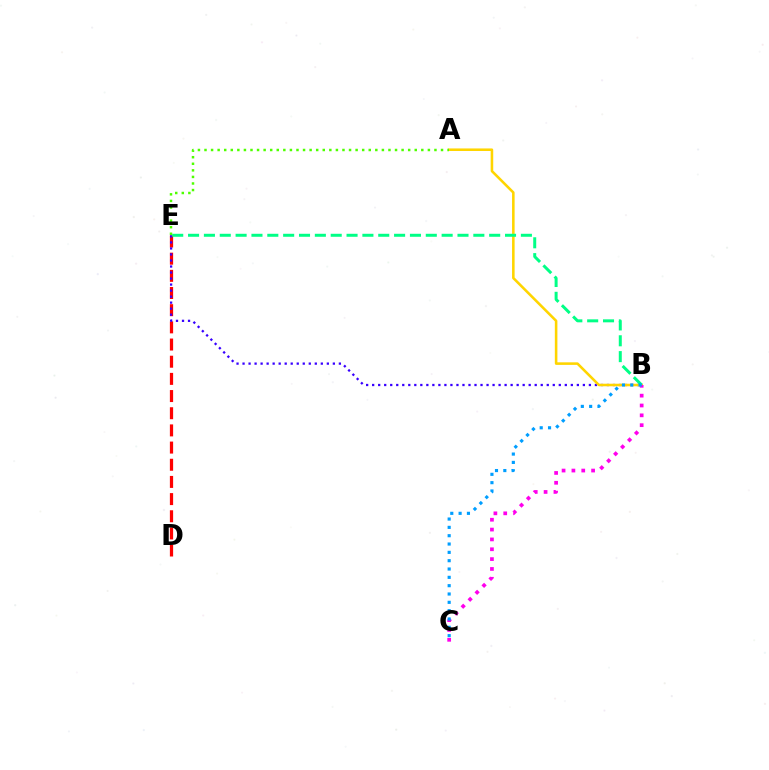{('D', 'E'): [{'color': '#ff0000', 'line_style': 'dashed', 'thickness': 2.33}], ('B', 'E'): [{'color': '#3700ff', 'line_style': 'dotted', 'thickness': 1.64}, {'color': '#00ff86', 'line_style': 'dashed', 'thickness': 2.15}], ('A', 'B'): [{'color': '#ffd500', 'line_style': 'solid', 'thickness': 1.85}], ('A', 'E'): [{'color': '#4fff00', 'line_style': 'dotted', 'thickness': 1.79}], ('B', 'C'): [{'color': '#ff00ed', 'line_style': 'dotted', 'thickness': 2.67}, {'color': '#009eff', 'line_style': 'dotted', 'thickness': 2.26}]}